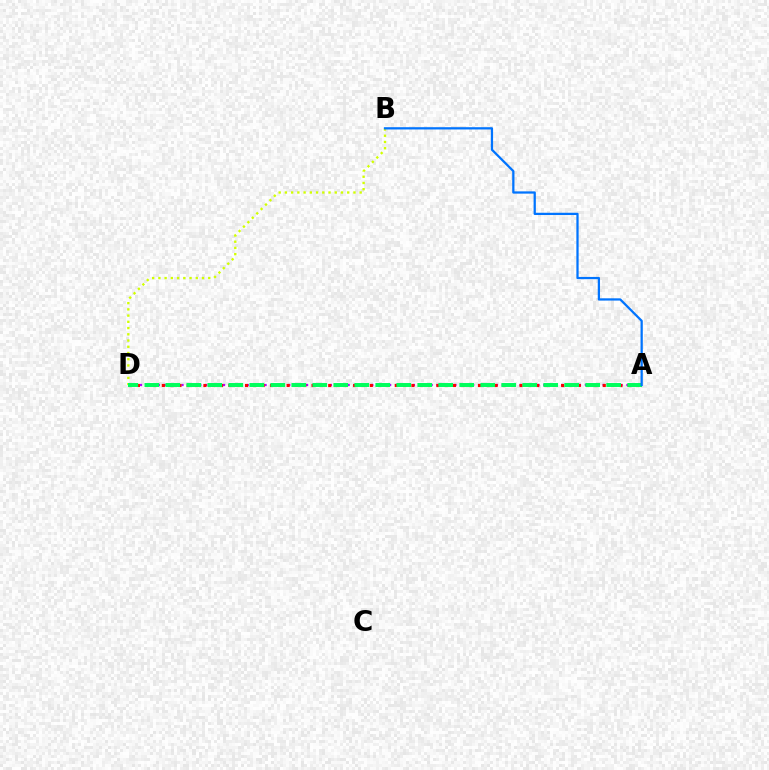{('B', 'D'): [{'color': '#d1ff00', 'line_style': 'dotted', 'thickness': 1.69}], ('A', 'D'): [{'color': '#b900ff', 'line_style': 'dotted', 'thickness': 1.61}, {'color': '#ff0000', 'line_style': 'dotted', 'thickness': 2.26}, {'color': '#00ff5c', 'line_style': 'dashed', 'thickness': 2.85}], ('A', 'B'): [{'color': '#0074ff', 'line_style': 'solid', 'thickness': 1.62}]}